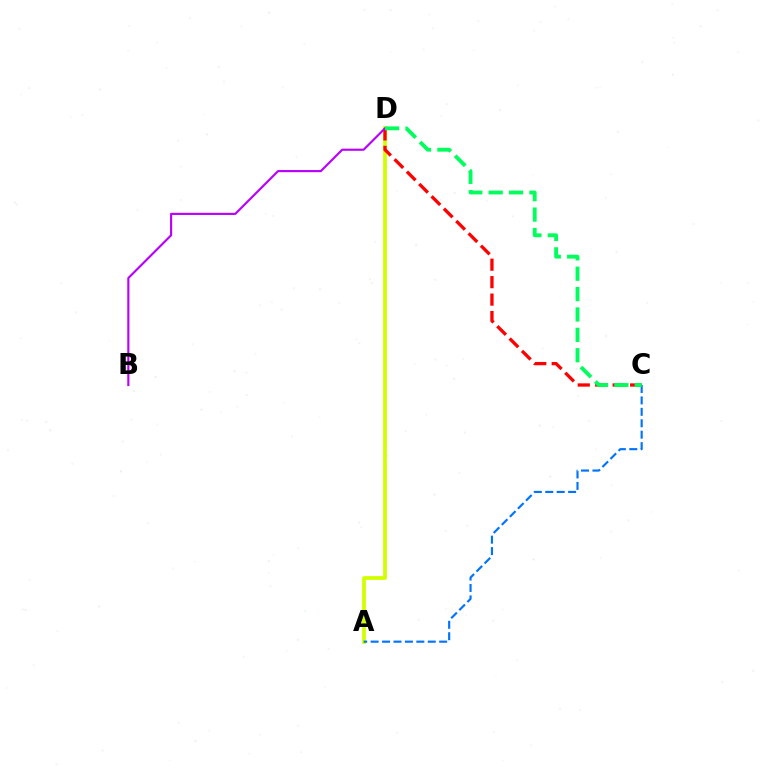{('A', 'D'): [{'color': '#d1ff00', 'line_style': 'solid', 'thickness': 2.72}], ('C', 'D'): [{'color': '#ff0000', 'line_style': 'dashed', 'thickness': 2.37}, {'color': '#00ff5c', 'line_style': 'dashed', 'thickness': 2.77}], ('B', 'D'): [{'color': '#b900ff', 'line_style': 'solid', 'thickness': 1.54}], ('A', 'C'): [{'color': '#0074ff', 'line_style': 'dashed', 'thickness': 1.55}]}